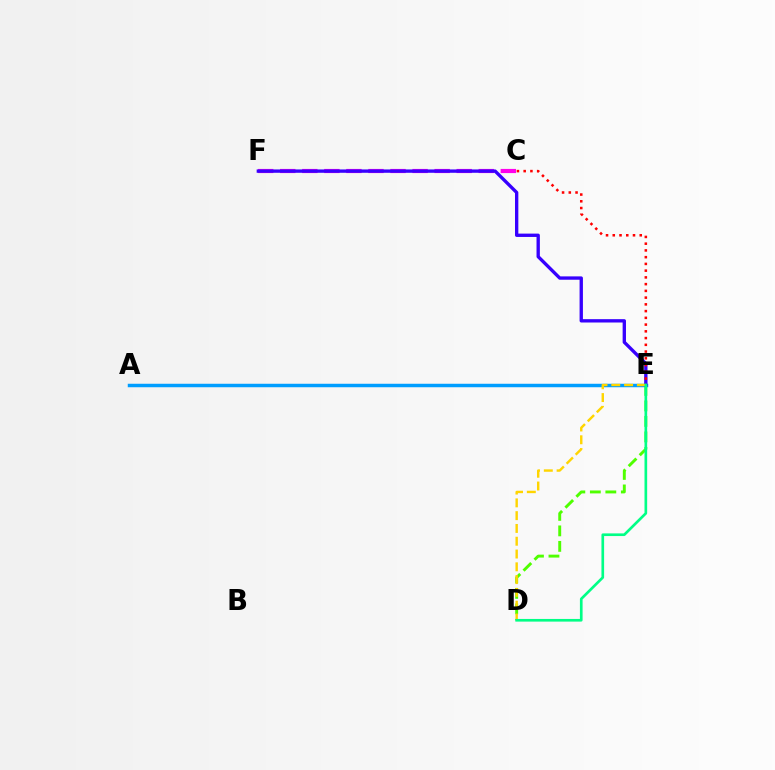{('C', 'F'): [{'color': '#ff00ed', 'line_style': 'dashed', 'thickness': 3.0}], ('A', 'E'): [{'color': '#009eff', 'line_style': 'solid', 'thickness': 2.5}], ('D', 'E'): [{'color': '#4fff00', 'line_style': 'dashed', 'thickness': 2.11}, {'color': '#ffd500', 'line_style': 'dashed', 'thickness': 1.74}, {'color': '#00ff86', 'line_style': 'solid', 'thickness': 1.92}], ('E', 'F'): [{'color': '#3700ff', 'line_style': 'solid', 'thickness': 2.41}], ('C', 'E'): [{'color': '#ff0000', 'line_style': 'dotted', 'thickness': 1.83}]}